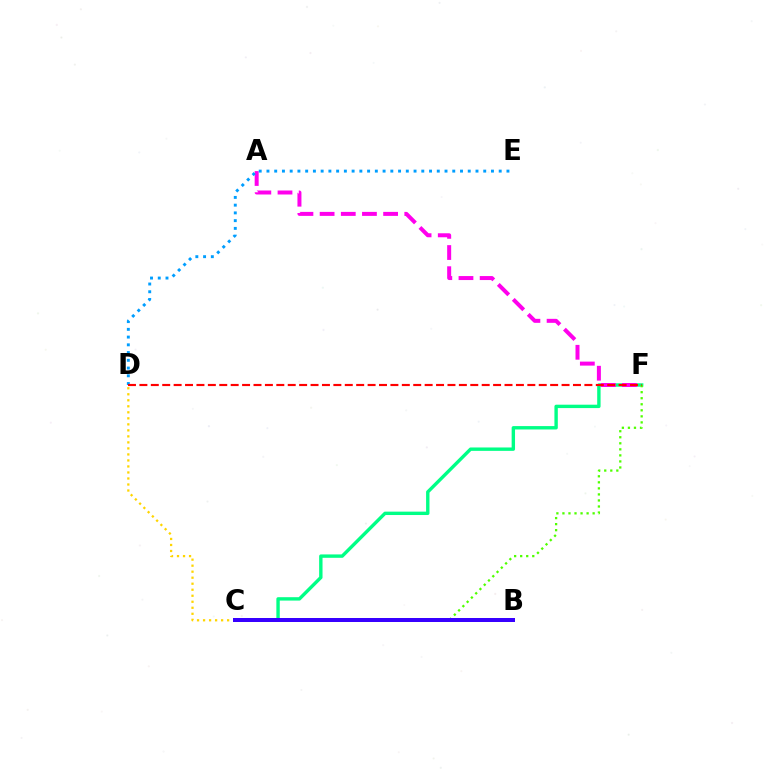{('C', 'F'): [{'color': '#00ff86', 'line_style': 'solid', 'thickness': 2.44}, {'color': '#4fff00', 'line_style': 'dotted', 'thickness': 1.64}], ('A', 'F'): [{'color': '#ff00ed', 'line_style': 'dashed', 'thickness': 2.88}], ('D', 'E'): [{'color': '#009eff', 'line_style': 'dotted', 'thickness': 2.1}], ('C', 'D'): [{'color': '#ffd500', 'line_style': 'dotted', 'thickness': 1.63}], ('D', 'F'): [{'color': '#ff0000', 'line_style': 'dashed', 'thickness': 1.55}], ('B', 'C'): [{'color': '#3700ff', 'line_style': 'solid', 'thickness': 2.88}]}